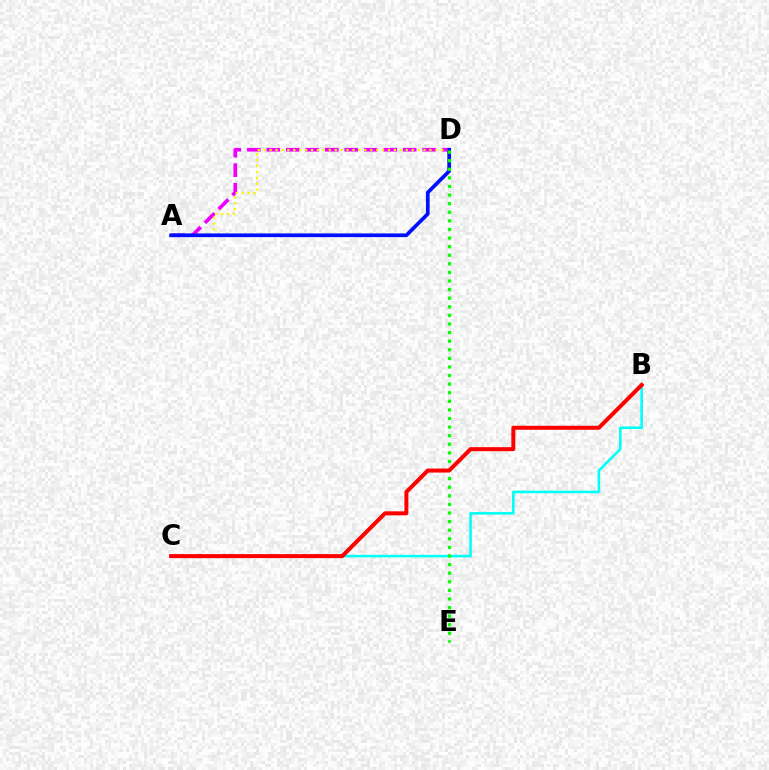{('B', 'C'): [{'color': '#00fff6', 'line_style': 'solid', 'thickness': 1.86}, {'color': '#ff0000', 'line_style': 'solid', 'thickness': 2.88}], ('A', 'D'): [{'color': '#ee00ff', 'line_style': 'dashed', 'thickness': 2.65}, {'color': '#fcf500', 'line_style': 'dotted', 'thickness': 1.61}, {'color': '#0010ff', 'line_style': 'solid', 'thickness': 2.66}], ('D', 'E'): [{'color': '#08ff00', 'line_style': 'dotted', 'thickness': 2.33}]}